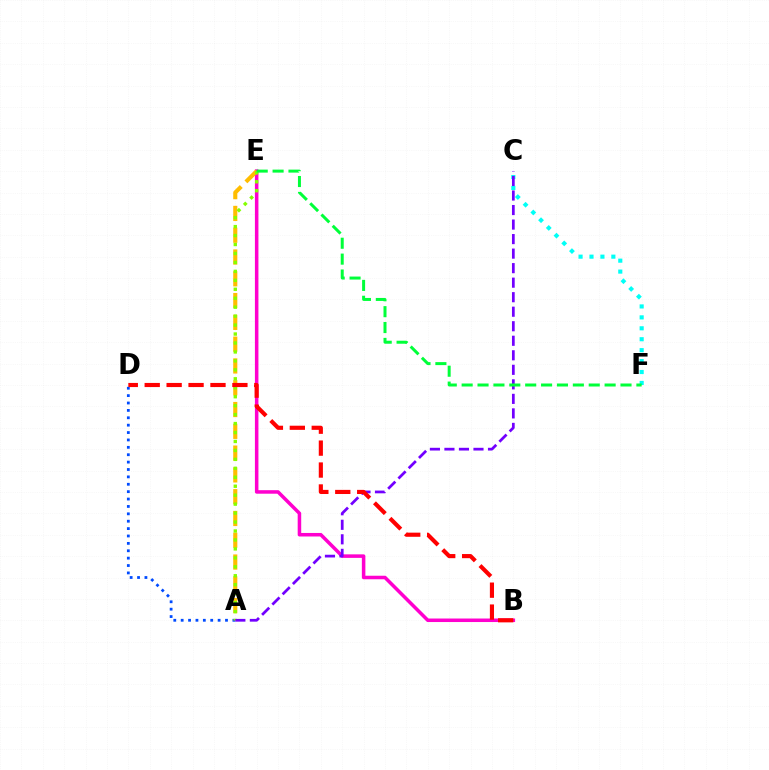{('C', 'F'): [{'color': '#00fff6', 'line_style': 'dotted', 'thickness': 2.97}], ('B', 'E'): [{'color': '#ff00cf', 'line_style': 'solid', 'thickness': 2.54}], ('A', 'D'): [{'color': '#004bff', 'line_style': 'dotted', 'thickness': 2.01}], ('A', 'E'): [{'color': '#ffbd00', 'line_style': 'dashed', 'thickness': 2.96}, {'color': '#84ff00', 'line_style': 'dotted', 'thickness': 2.43}], ('A', 'C'): [{'color': '#7200ff', 'line_style': 'dashed', 'thickness': 1.97}], ('B', 'D'): [{'color': '#ff0000', 'line_style': 'dashed', 'thickness': 2.98}], ('E', 'F'): [{'color': '#00ff39', 'line_style': 'dashed', 'thickness': 2.16}]}